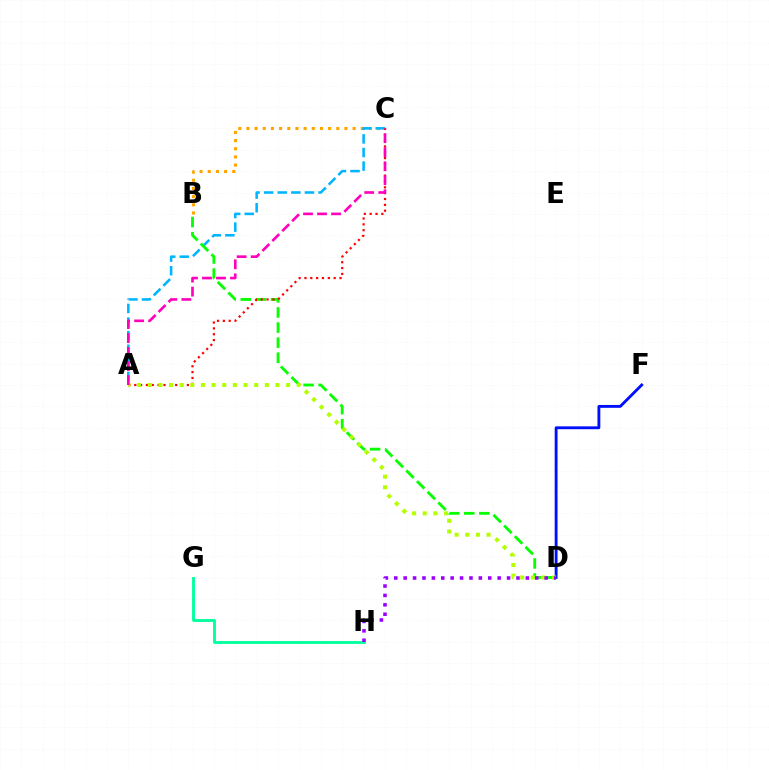{('B', 'C'): [{'color': '#ffa500', 'line_style': 'dotted', 'thickness': 2.22}], ('A', 'C'): [{'color': '#00b5ff', 'line_style': 'dashed', 'thickness': 1.85}, {'color': '#ff0000', 'line_style': 'dotted', 'thickness': 1.59}, {'color': '#ff00bd', 'line_style': 'dashed', 'thickness': 1.9}], ('B', 'D'): [{'color': '#08ff00', 'line_style': 'dashed', 'thickness': 2.05}], ('D', 'F'): [{'color': '#0010ff', 'line_style': 'solid', 'thickness': 2.06}], ('G', 'H'): [{'color': '#00ff9d', 'line_style': 'solid', 'thickness': 2.05}], ('A', 'D'): [{'color': '#b3ff00', 'line_style': 'dotted', 'thickness': 2.89}], ('D', 'H'): [{'color': '#9b00ff', 'line_style': 'dotted', 'thickness': 2.55}]}